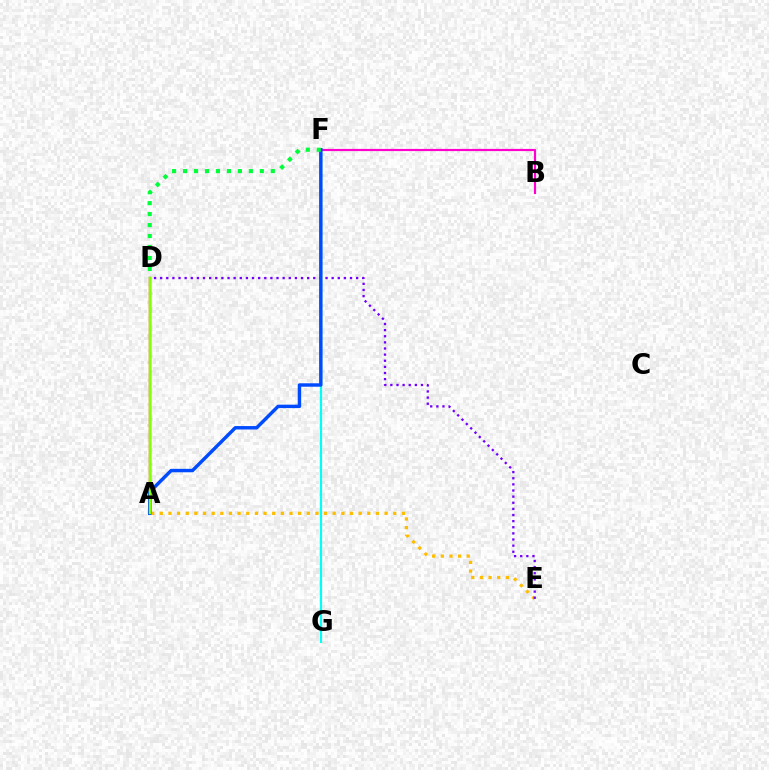{('F', 'G'): [{'color': '#00fff6', 'line_style': 'solid', 'thickness': 1.58}], ('B', 'F'): [{'color': '#ff00cf', 'line_style': 'solid', 'thickness': 1.57}], ('A', 'E'): [{'color': '#ffbd00', 'line_style': 'dotted', 'thickness': 2.35}], ('A', 'D'): [{'color': '#ff0000', 'line_style': 'solid', 'thickness': 1.67}, {'color': '#84ff00', 'line_style': 'solid', 'thickness': 1.75}], ('D', 'E'): [{'color': '#7200ff', 'line_style': 'dotted', 'thickness': 1.66}], ('A', 'F'): [{'color': '#004bff', 'line_style': 'solid', 'thickness': 2.47}], ('D', 'F'): [{'color': '#00ff39', 'line_style': 'dotted', 'thickness': 2.98}]}